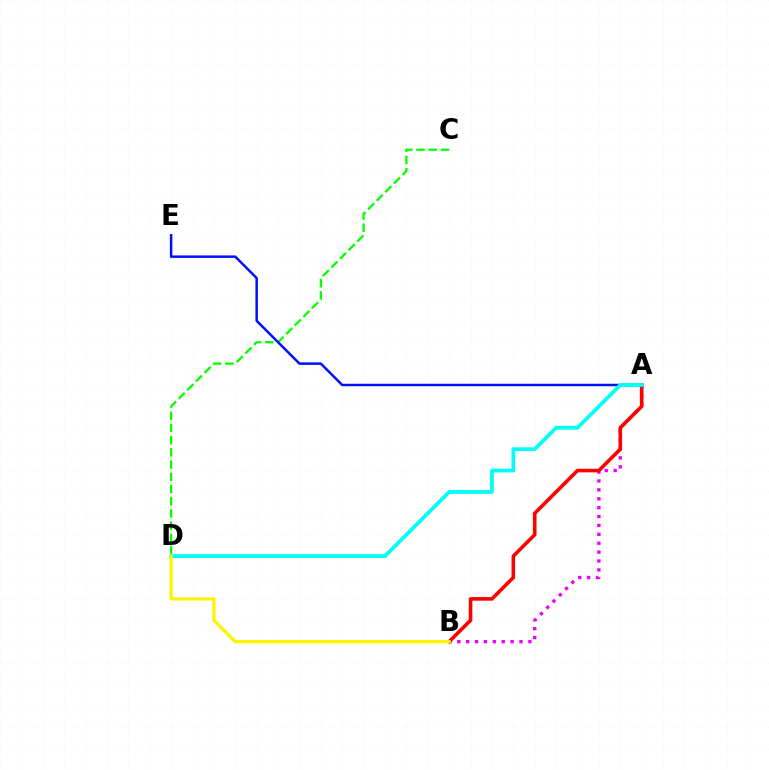{('C', 'D'): [{'color': '#08ff00', 'line_style': 'dashed', 'thickness': 1.66}], ('A', 'B'): [{'color': '#ee00ff', 'line_style': 'dotted', 'thickness': 2.42}, {'color': '#ff0000', 'line_style': 'solid', 'thickness': 2.59}], ('A', 'E'): [{'color': '#0010ff', 'line_style': 'solid', 'thickness': 1.8}], ('A', 'D'): [{'color': '#00fff6', 'line_style': 'solid', 'thickness': 2.71}], ('B', 'D'): [{'color': '#fcf500', 'line_style': 'solid', 'thickness': 2.32}]}